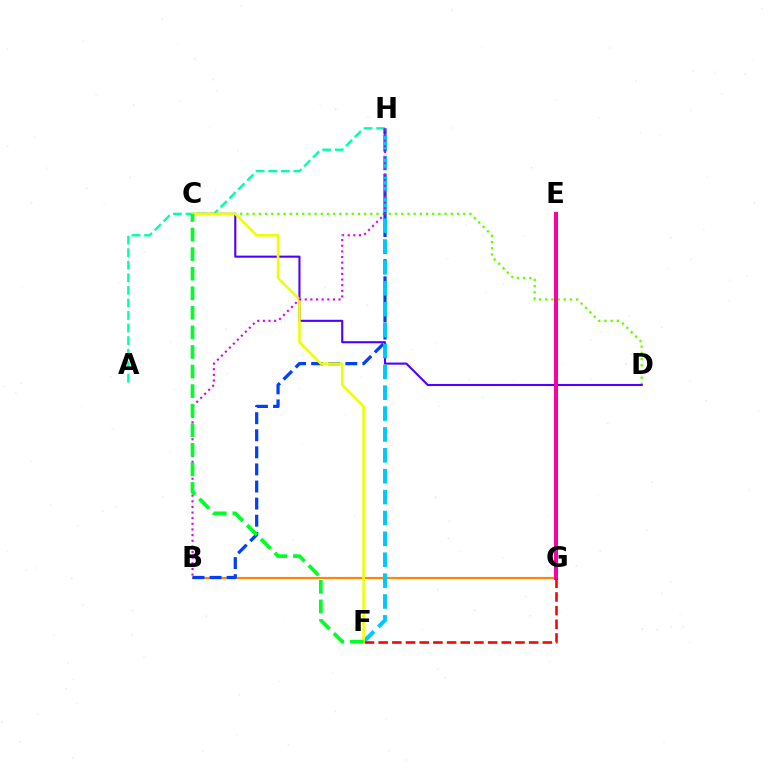{('A', 'H'): [{'color': '#00ffaf', 'line_style': 'dashed', 'thickness': 1.71}], ('B', 'G'): [{'color': '#ff8800', 'line_style': 'solid', 'thickness': 1.58}], ('C', 'D'): [{'color': '#66ff00', 'line_style': 'dotted', 'thickness': 1.68}, {'color': '#4f00ff', 'line_style': 'solid', 'thickness': 1.51}], ('B', 'H'): [{'color': '#003fff', 'line_style': 'dashed', 'thickness': 2.32}, {'color': '#d600ff', 'line_style': 'dotted', 'thickness': 1.53}], ('F', 'H'): [{'color': '#00c7ff', 'line_style': 'dashed', 'thickness': 2.84}], ('E', 'G'): [{'color': '#ff00a0', 'line_style': 'solid', 'thickness': 2.88}], ('C', 'F'): [{'color': '#eeff00', 'line_style': 'solid', 'thickness': 1.84}, {'color': '#00ff27', 'line_style': 'dashed', 'thickness': 2.66}], ('F', 'G'): [{'color': '#ff0000', 'line_style': 'dashed', 'thickness': 1.86}]}